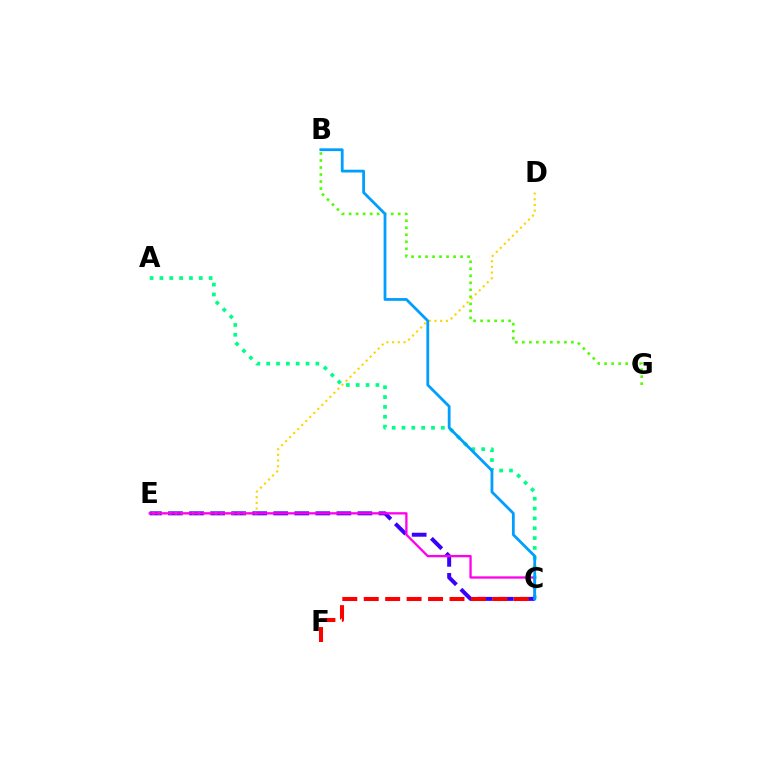{('A', 'C'): [{'color': '#00ff86', 'line_style': 'dotted', 'thickness': 2.67}], ('B', 'G'): [{'color': '#4fff00', 'line_style': 'dotted', 'thickness': 1.91}], ('C', 'E'): [{'color': '#3700ff', 'line_style': 'dashed', 'thickness': 2.86}, {'color': '#ff00ed', 'line_style': 'solid', 'thickness': 1.66}], ('D', 'E'): [{'color': '#ffd500', 'line_style': 'dotted', 'thickness': 1.55}], ('B', 'C'): [{'color': '#009eff', 'line_style': 'solid', 'thickness': 2.01}], ('C', 'F'): [{'color': '#ff0000', 'line_style': 'dashed', 'thickness': 2.91}]}